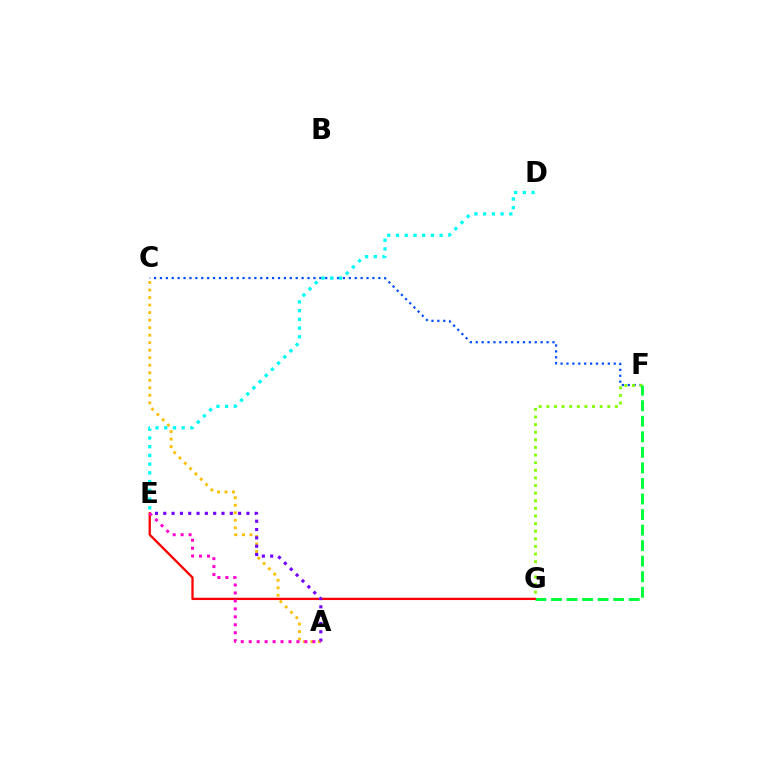{('C', 'F'): [{'color': '#004bff', 'line_style': 'dotted', 'thickness': 1.6}], ('A', 'C'): [{'color': '#ffbd00', 'line_style': 'dotted', 'thickness': 2.04}], ('F', 'G'): [{'color': '#84ff00', 'line_style': 'dotted', 'thickness': 2.07}, {'color': '#00ff39', 'line_style': 'dashed', 'thickness': 2.11}], ('E', 'G'): [{'color': '#ff0000', 'line_style': 'solid', 'thickness': 1.66}], ('A', 'E'): [{'color': '#7200ff', 'line_style': 'dotted', 'thickness': 2.26}, {'color': '#ff00cf', 'line_style': 'dotted', 'thickness': 2.16}], ('D', 'E'): [{'color': '#00fff6', 'line_style': 'dotted', 'thickness': 2.37}]}